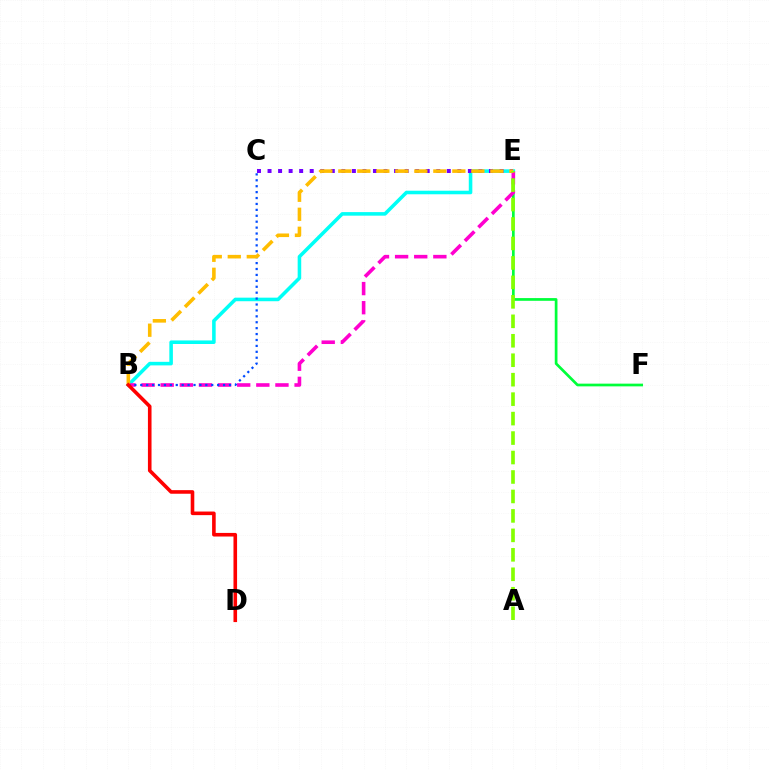{('E', 'F'): [{'color': '#00ff39', 'line_style': 'solid', 'thickness': 1.95}], ('B', 'E'): [{'color': '#00fff6', 'line_style': 'solid', 'thickness': 2.56}, {'color': '#ff00cf', 'line_style': 'dashed', 'thickness': 2.6}, {'color': '#ffbd00', 'line_style': 'dashed', 'thickness': 2.58}], ('B', 'C'): [{'color': '#004bff', 'line_style': 'dotted', 'thickness': 1.61}], ('C', 'E'): [{'color': '#7200ff', 'line_style': 'dotted', 'thickness': 2.86}], ('A', 'E'): [{'color': '#84ff00', 'line_style': 'dashed', 'thickness': 2.64}], ('B', 'D'): [{'color': '#ff0000', 'line_style': 'solid', 'thickness': 2.59}]}